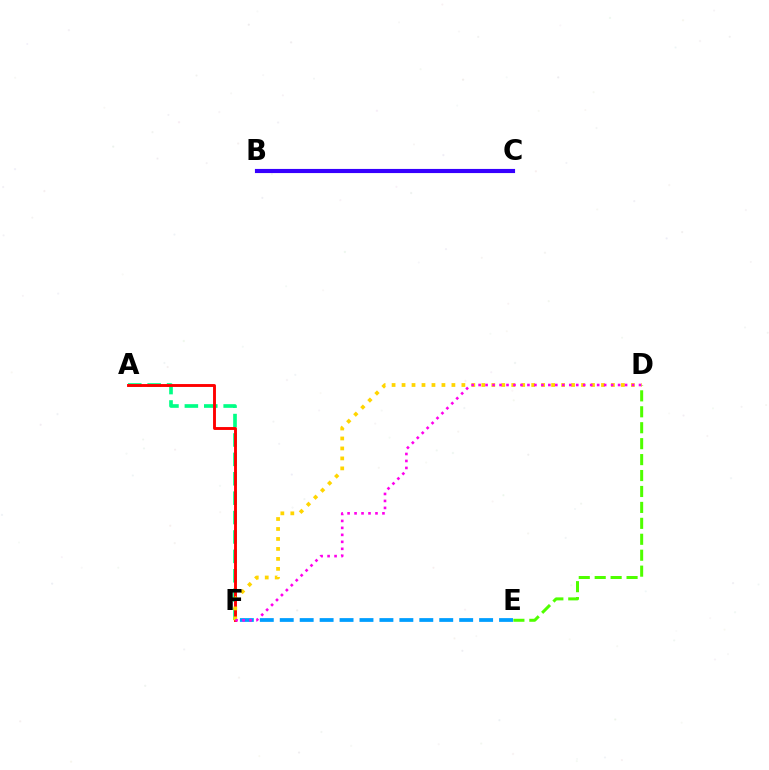{('A', 'F'): [{'color': '#00ff86', 'line_style': 'dashed', 'thickness': 2.64}, {'color': '#ff0000', 'line_style': 'solid', 'thickness': 2.08}], ('B', 'C'): [{'color': '#3700ff', 'line_style': 'solid', 'thickness': 2.98}], ('D', 'E'): [{'color': '#4fff00', 'line_style': 'dashed', 'thickness': 2.16}], ('E', 'F'): [{'color': '#009eff', 'line_style': 'dashed', 'thickness': 2.71}], ('D', 'F'): [{'color': '#ffd500', 'line_style': 'dotted', 'thickness': 2.71}, {'color': '#ff00ed', 'line_style': 'dotted', 'thickness': 1.9}]}